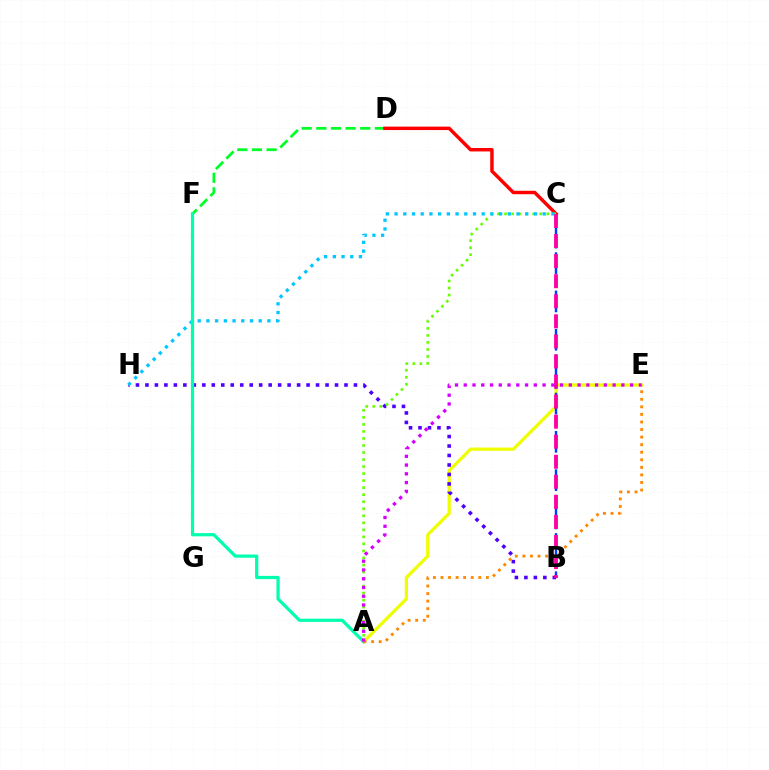{('D', 'F'): [{'color': '#00ff27', 'line_style': 'dashed', 'thickness': 1.99}], ('A', 'E'): [{'color': '#eeff00', 'line_style': 'solid', 'thickness': 2.33}, {'color': '#ff8800', 'line_style': 'dotted', 'thickness': 2.05}, {'color': '#d600ff', 'line_style': 'dotted', 'thickness': 2.38}], ('C', 'D'): [{'color': '#ff0000', 'line_style': 'solid', 'thickness': 2.48}], ('B', 'H'): [{'color': '#4f00ff', 'line_style': 'dotted', 'thickness': 2.58}], ('B', 'C'): [{'color': '#003fff', 'line_style': 'dashed', 'thickness': 1.73}, {'color': '#ff00a0', 'line_style': 'dashed', 'thickness': 2.73}], ('A', 'C'): [{'color': '#66ff00', 'line_style': 'dotted', 'thickness': 1.91}], ('C', 'H'): [{'color': '#00c7ff', 'line_style': 'dotted', 'thickness': 2.37}], ('A', 'F'): [{'color': '#00ffaf', 'line_style': 'solid', 'thickness': 2.32}]}